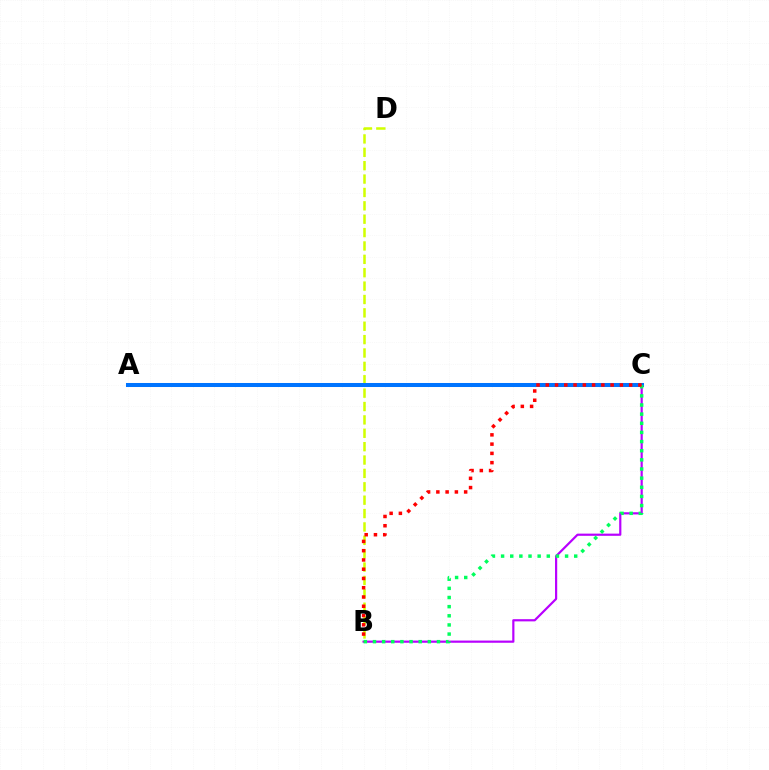{('B', 'C'): [{'color': '#b900ff', 'line_style': 'solid', 'thickness': 1.58}, {'color': '#00ff5c', 'line_style': 'dotted', 'thickness': 2.48}, {'color': '#ff0000', 'line_style': 'dotted', 'thickness': 2.52}], ('B', 'D'): [{'color': '#d1ff00', 'line_style': 'dashed', 'thickness': 1.82}], ('A', 'C'): [{'color': '#0074ff', 'line_style': 'solid', 'thickness': 2.9}]}